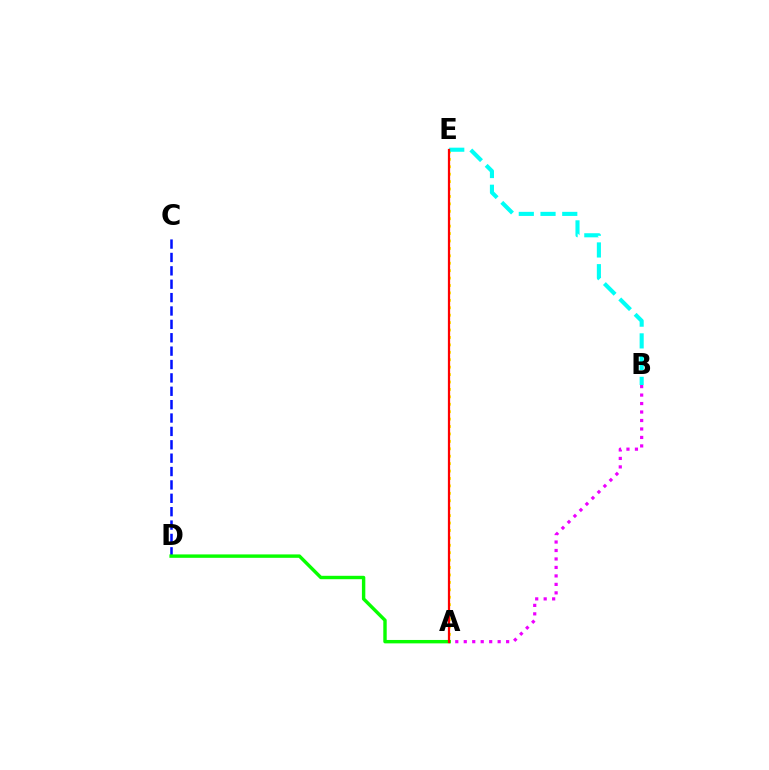{('A', 'E'): [{'color': '#fcf500', 'line_style': 'dotted', 'thickness': 2.02}, {'color': '#ff0000', 'line_style': 'solid', 'thickness': 1.61}], ('C', 'D'): [{'color': '#0010ff', 'line_style': 'dashed', 'thickness': 1.82}], ('A', 'D'): [{'color': '#08ff00', 'line_style': 'solid', 'thickness': 2.46}], ('B', 'E'): [{'color': '#00fff6', 'line_style': 'dashed', 'thickness': 2.95}], ('A', 'B'): [{'color': '#ee00ff', 'line_style': 'dotted', 'thickness': 2.3}]}